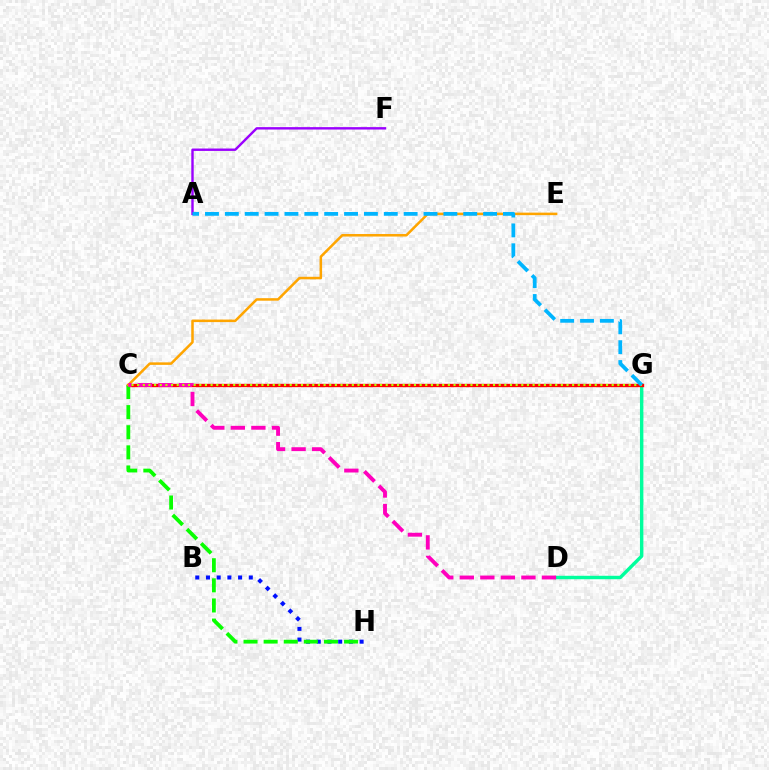{('D', 'G'): [{'color': '#00ff9d', 'line_style': 'solid', 'thickness': 2.47}], ('B', 'H'): [{'color': '#0010ff', 'line_style': 'dotted', 'thickness': 2.91}], ('C', 'G'): [{'color': '#ff0000', 'line_style': 'solid', 'thickness': 2.41}, {'color': '#b3ff00', 'line_style': 'dotted', 'thickness': 1.53}], ('A', 'F'): [{'color': '#9b00ff', 'line_style': 'solid', 'thickness': 1.73}], ('C', 'H'): [{'color': '#08ff00', 'line_style': 'dashed', 'thickness': 2.73}], ('C', 'E'): [{'color': '#ffa500', 'line_style': 'solid', 'thickness': 1.82}], ('C', 'D'): [{'color': '#ff00bd', 'line_style': 'dashed', 'thickness': 2.79}], ('A', 'G'): [{'color': '#00b5ff', 'line_style': 'dashed', 'thickness': 2.7}]}